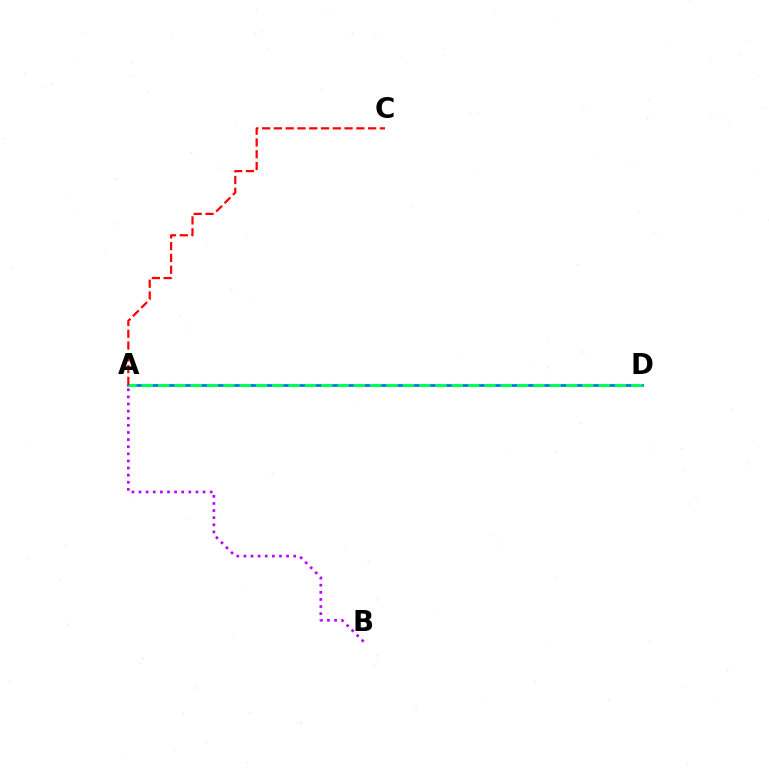{('A', 'D'): [{'color': '#d1ff00', 'line_style': 'solid', 'thickness': 2.21}, {'color': '#0074ff', 'line_style': 'solid', 'thickness': 1.95}, {'color': '#00ff5c', 'line_style': 'dashed', 'thickness': 2.22}], ('A', 'C'): [{'color': '#ff0000', 'line_style': 'dashed', 'thickness': 1.6}], ('A', 'B'): [{'color': '#b900ff', 'line_style': 'dotted', 'thickness': 1.93}]}